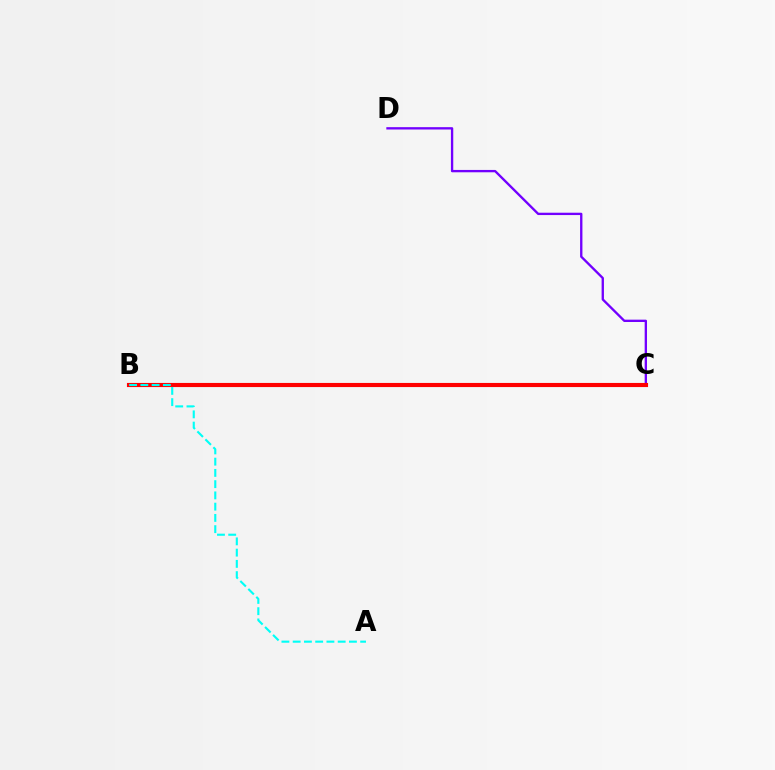{('B', 'C'): [{'color': '#84ff00', 'line_style': 'dotted', 'thickness': 2.17}, {'color': '#ff0000', 'line_style': 'solid', 'thickness': 2.96}], ('C', 'D'): [{'color': '#7200ff', 'line_style': 'solid', 'thickness': 1.68}], ('A', 'B'): [{'color': '#00fff6', 'line_style': 'dashed', 'thickness': 1.53}]}